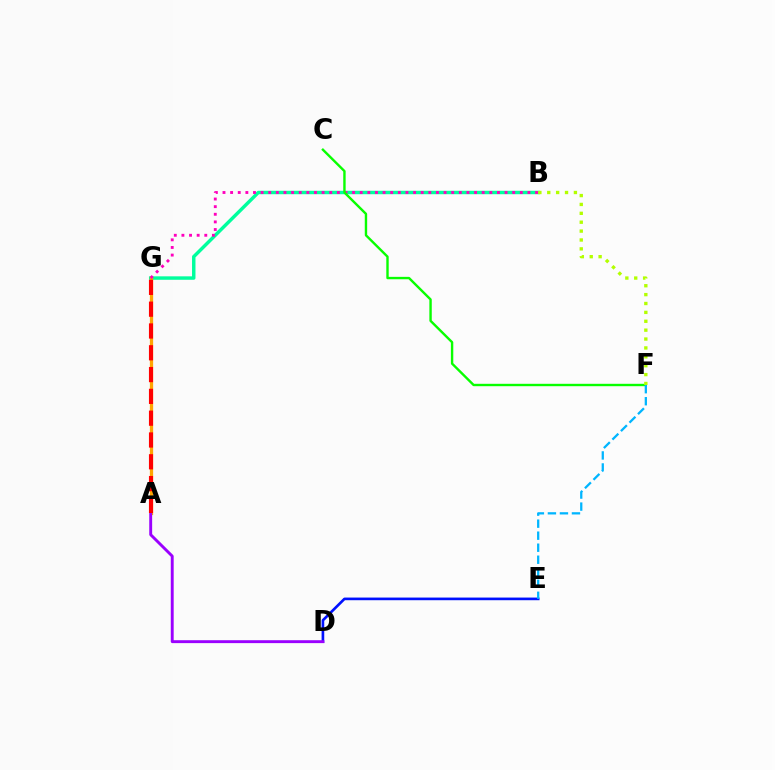{('B', 'G'): [{'color': '#00ff9d', 'line_style': 'solid', 'thickness': 2.48}, {'color': '#ff00bd', 'line_style': 'dotted', 'thickness': 2.07}], ('A', 'G'): [{'color': '#ffa500', 'line_style': 'solid', 'thickness': 2.36}, {'color': '#ff0000', 'line_style': 'dashed', 'thickness': 2.96}], ('D', 'E'): [{'color': '#0010ff', 'line_style': 'solid', 'thickness': 1.91}], ('C', 'F'): [{'color': '#08ff00', 'line_style': 'solid', 'thickness': 1.72}], ('A', 'D'): [{'color': '#9b00ff', 'line_style': 'solid', 'thickness': 2.09}], ('E', 'F'): [{'color': '#00b5ff', 'line_style': 'dashed', 'thickness': 1.63}], ('B', 'F'): [{'color': '#b3ff00', 'line_style': 'dotted', 'thickness': 2.41}]}